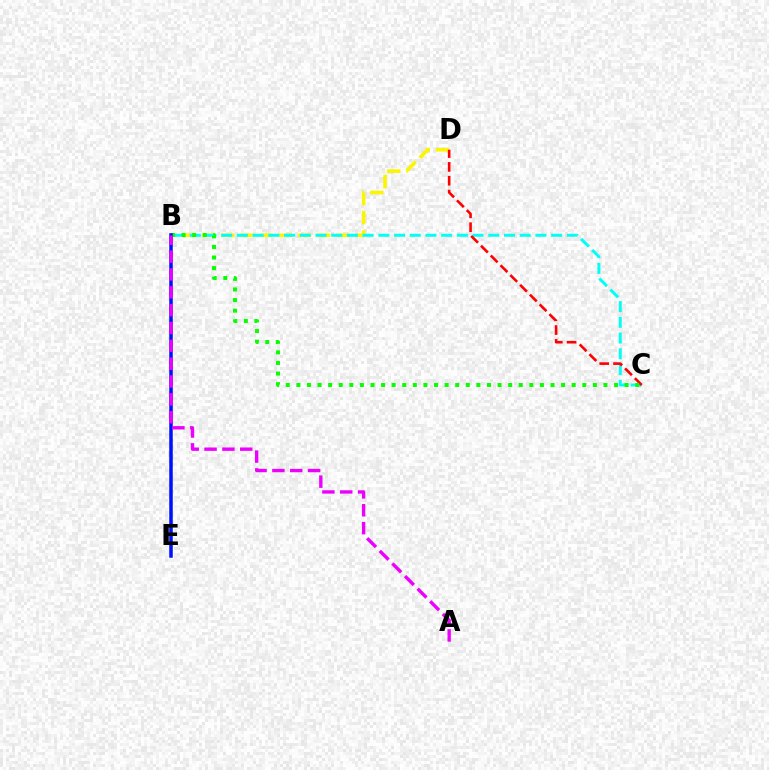{('B', 'D'): [{'color': '#fcf500', 'line_style': 'dashed', 'thickness': 2.61}], ('B', 'C'): [{'color': '#00fff6', 'line_style': 'dashed', 'thickness': 2.13}, {'color': '#08ff00', 'line_style': 'dotted', 'thickness': 2.88}], ('C', 'D'): [{'color': '#ff0000', 'line_style': 'dashed', 'thickness': 1.88}], ('B', 'E'): [{'color': '#0010ff', 'line_style': 'solid', 'thickness': 2.53}], ('A', 'B'): [{'color': '#ee00ff', 'line_style': 'dashed', 'thickness': 2.42}]}